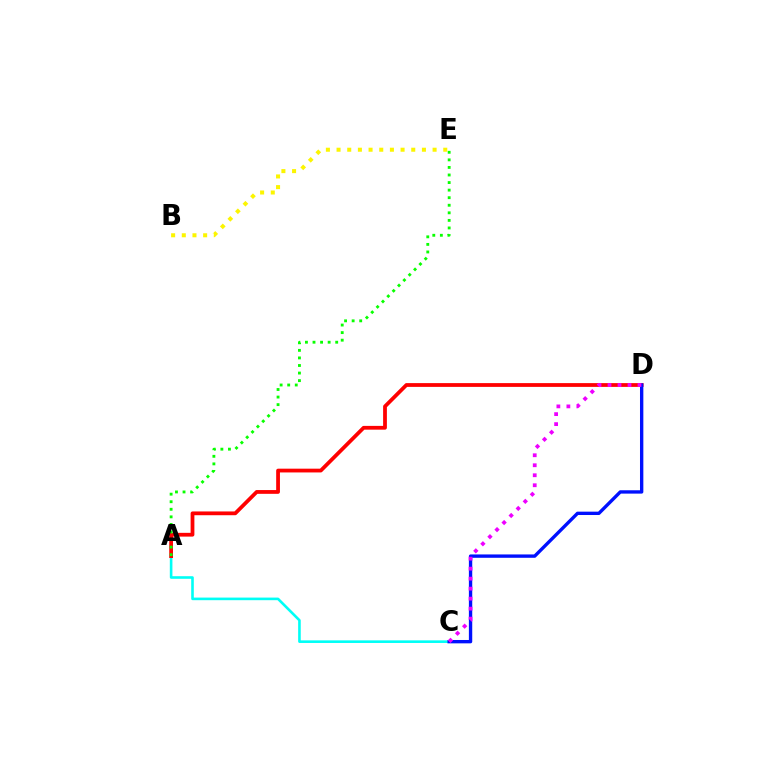{('B', 'E'): [{'color': '#fcf500', 'line_style': 'dotted', 'thickness': 2.9}], ('A', 'C'): [{'color': '#00fff6', 'line_style': 'solid', 'thickness': 1.88}], ('A', 'D'): [{'color': '#ff0000', 'line_style': 'solid', 'thickness': 2.72}], ('C', 'D'): [{'color': '#0010ff', 'line_style': 'solid', 'thickness': 2.42}, {'color': '#ee00ff', 'line_style': 'dotted', 'thickness': 2.72}], ('A', 'E'): [{'color': '#08ff00', 'line_style': 'dotted', 'thickness': 2.06}]}